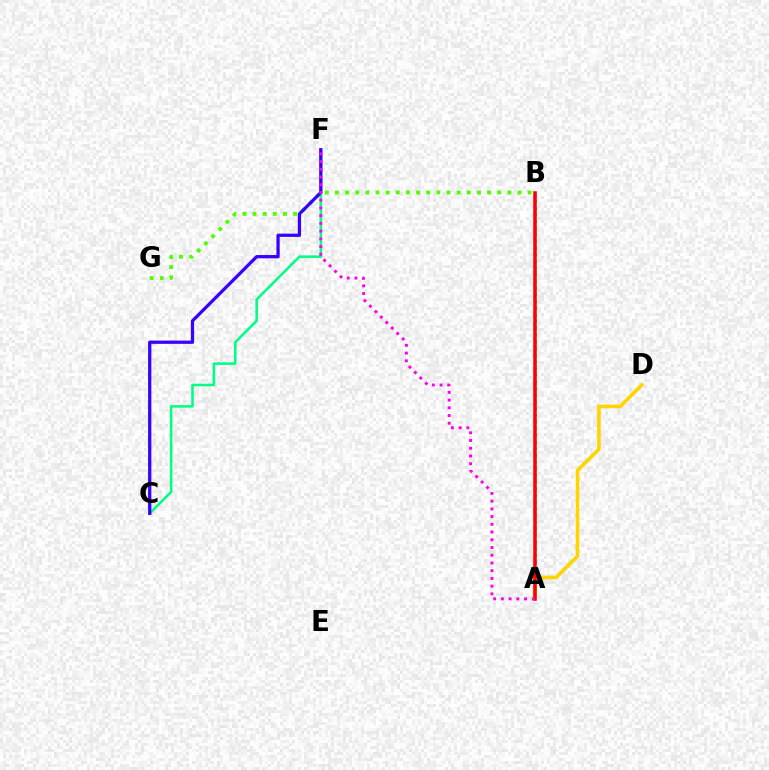{('C', 'F'): [{'color': '#00ff86', 'line_style': 'solid', 'thickness': 1.84}, {'color': '#3700ff', 'line_style': 'solid', 'thickness': 2.34}], ('B', 'G'): [{'color': '#4fff00', 'line_style': 'dotted', 'thickness': 2.76}], ('A', 'B'): [{'color': '#009eff', 'line_style': 'dotted', 'thickness': 1.82}, {'color': '#ff0000', 'line_style': 'solid', 'thickness': 2.55}], ('A', 'D'): [{'color': '#ffd500', 'line_style': 'solid', 'thickness': 2.58}], ('A', 'F'): [{'color': '#ff00ed', 'line_style': 'dotted', 'thickness': 2.1}]}